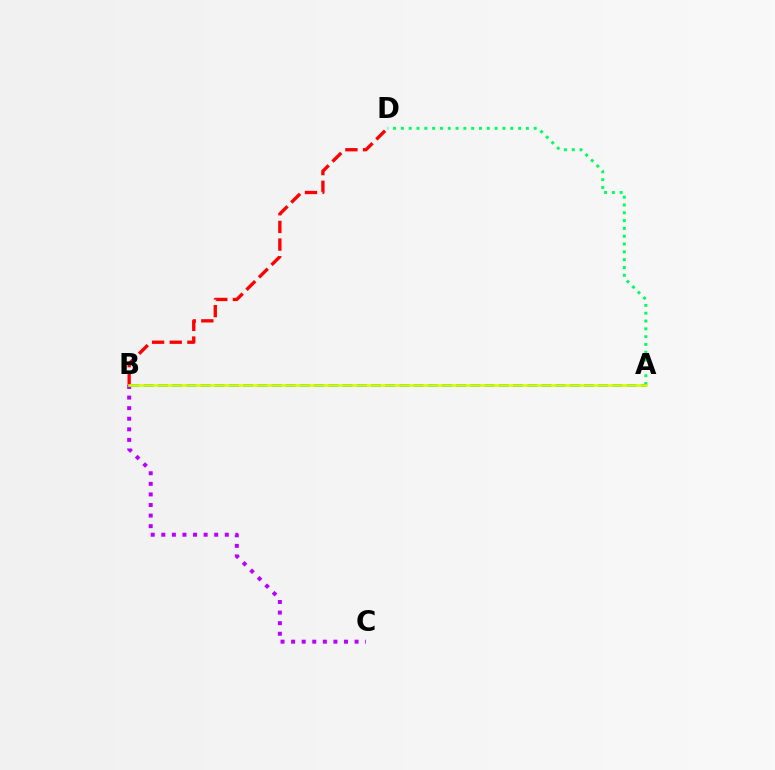{('A', 'D'): [{'color': '#00ff5c', 'line_style': 'dotted', 'thickness': 2.12}], ('B', 'C'): [{'color': '#b900ff', 'line_style': 'dotted', 'thickness': 2.87}], ('A', 'B'): [{'color': '#0074ff', 'line_style': 'dashed', 'thickness': 1.93}, {'color': '#d1ff00', 'line_style': 'solid', 'thickness': 1.87}], ('B', 'D'): [{'color': '#ff0000', 'line_style': 'dashed', 'thickness': 2.4}]}